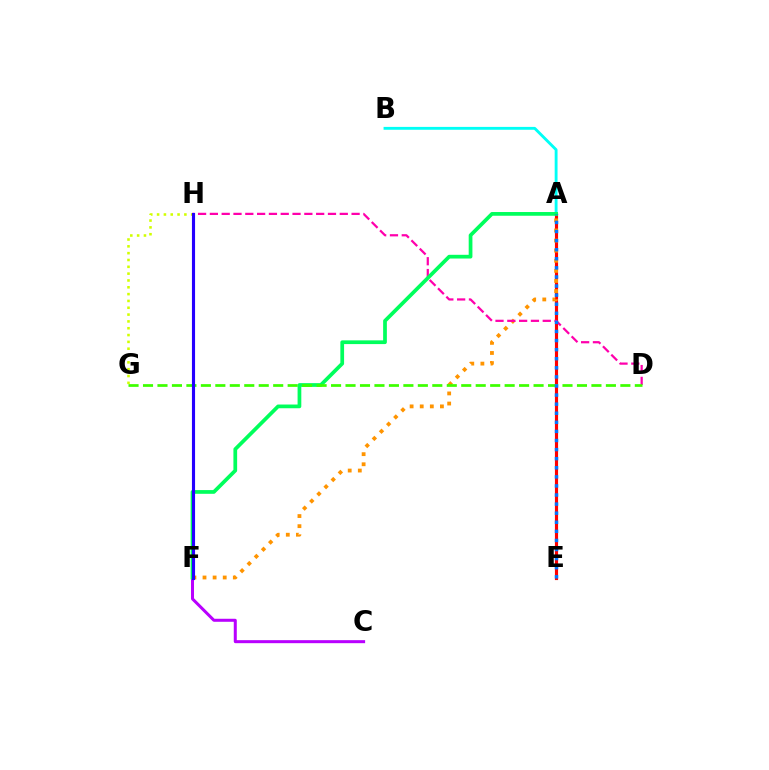{('A', 'E'): [{'color': '#ff0000', 'line_style': 'solid', 'thickness': 2.26}, {'color': '#0074ff', 'line_style': 'dotted', 'thickness': 2.47}], ('A', 'B'): [{'color': '#00fff6', 'line_style': 'solid', 'thickness': 2.06}], ('C', 'F'): [{'color': '#b900ff', 'line_style': 'solid', 'thickness': 2.17}], ('A', 'F'): [{'color': '#ff9400', 'line_style': 'dotted', 'thickness': 2.74}, {'color': '#00ff5c', 'line_style': 'solid', 'thickness': 2.68}], ('D', 'H'): [{'color': '#ff00ac', 'line_style': 'dashed', 'thickness': 1.6}], ('G', 'H'): [{'color': '#d1ff00', 'line_style': 'dotted', 'thickness': 1.85}], ('D', 'G'): [{'color': '#3dff00', 'line_style': 'dashed', 'thickness': 1.97}], ('F', 'H'): [{'color': '#2500ff', 'line_style': 'solid', 'thickness': 2.25}]}